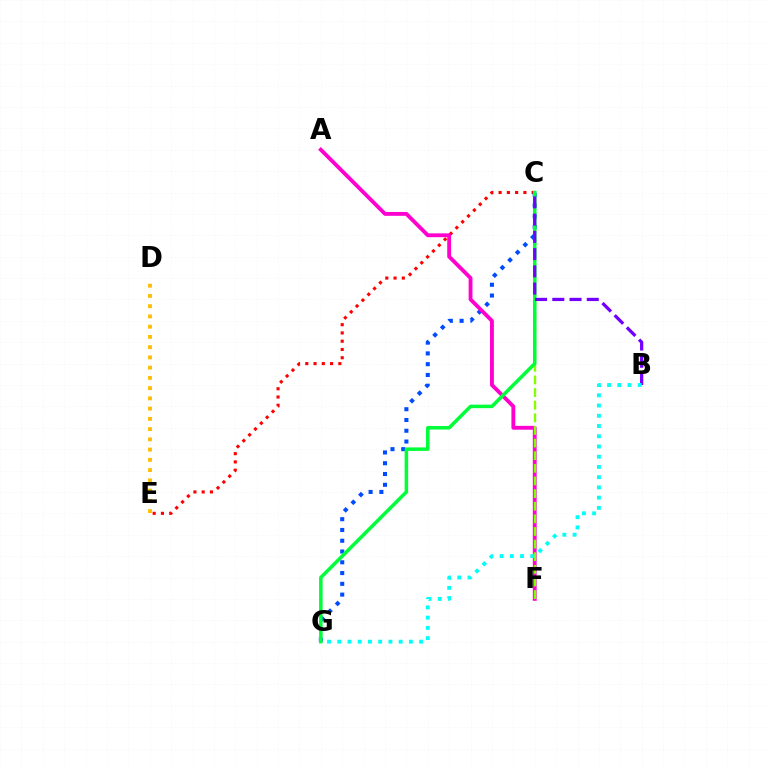{('C', 'E'): [{'color': '#ff0000', 'line_style': 'dotted', 'thickness': 2.25}], ('C', 'G'): [{'color': '#004bff', 'line_style': 'dotted', 'thickness': 2.93}, {'color': '#00ff39', 'line_style': 'solid', 'thickness': 2.53}], ('A', 'F'): [{'color': '#ff00cf', 'line_style': 'solid', 'thickness': 2.76}], ('C', 'F'): [{'color': '#84ff00', 'line_style': 'dashed', 'thickness': 1.72}], ('D', 'E'): [{'color': '#ffbd00', 'line_style': 'dotted', 'thickness': 2.78}], ('B', 'C'): [{'color': '#7200ff', 'line_style': 'dashed', 'thickness': 2.34}], ('B', 'G'): [{'color': '#00fff6', 'line_style': 'dotted', 'thickness': 2.78}]}